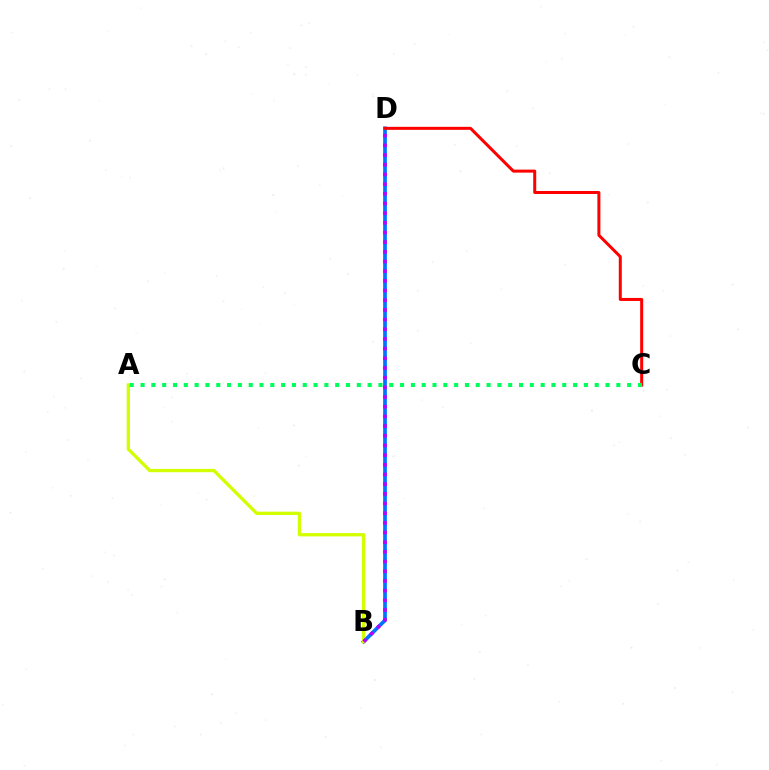{('B', 'D'): [{'color': '#0074ff', 'line_style': 'solid', 'thickness': 2.67}, {'color': '#b900ff', 'line_style': 'dotted', 'thickness': 2.63}], ('C', 'D'): [{'color': '#ff0000', 'line_style': 'solid', 'thickness': 2.16}], ('A', 'B'): [{'color': '#d1ff00', 'line_style': 'solid', 'thickness': 2.38}], ('A', 'C'): [{'color': '#00ff5c', 'line_style': 'dotted', 'thickness': 2.94}]}